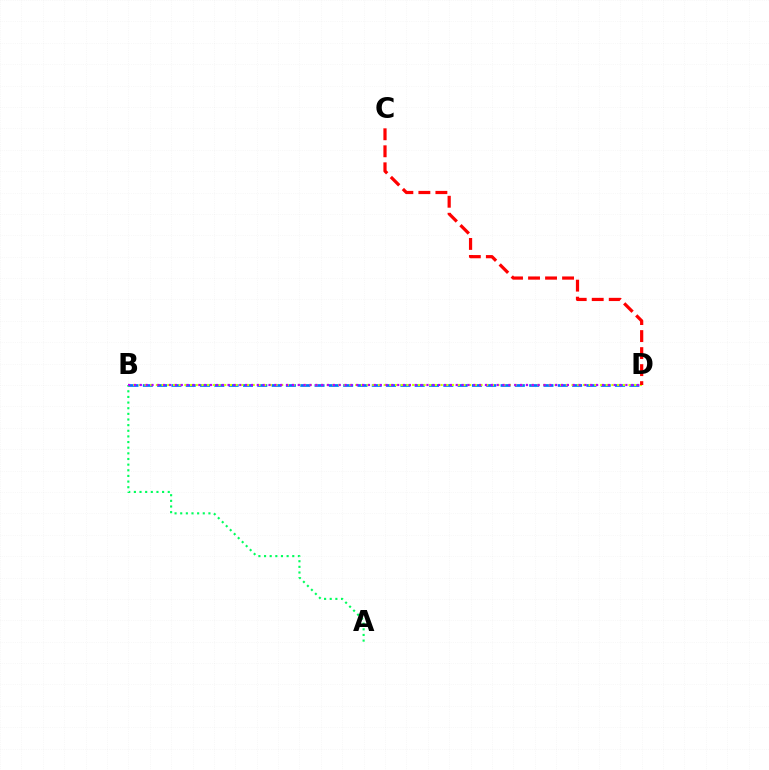{('B', 'D'): [{'color': '#0074ff', 'line_style': 'dashed', 'thickness': 1.94}, {'color': '#d1ff00', 'line_style': 'dotted', 'thickness': 1.55}, {'color': '#b900ff', 'line_style': 'dotted', 'thickness': 1.59}], ('A', 'B'): [{'color': '#00ff5c', 'line_style': 'dotted', 'thickness': 1.53}], ('C', 'D'): [{'color': '#ff0000', 'line_style': 'dashed', 'thickness': 2.31}]}